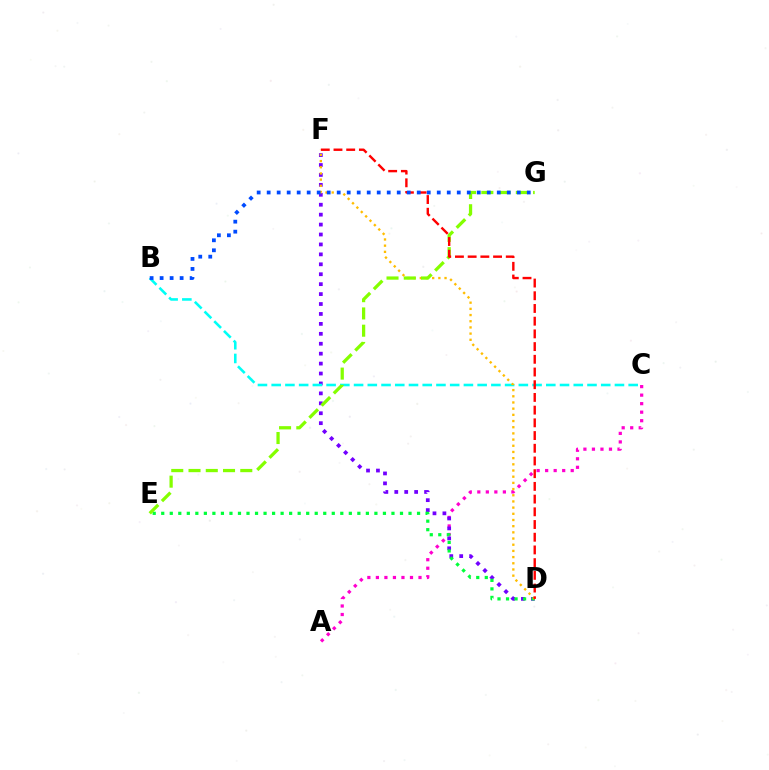{('A', 'C'): [{'color': '#ff00cf', 'line_style': 'dotted', 'thickness': 2.32}], ('D', 'F'): [{'color': '#7200ff', 'line_style': 'dotted', 'thickness': 2.7}, {'color': '#ffbd00', 'line_style': 'dotted', 'thickness': 1.68}, {'color': '#ff0000', 'line_style': 'dashed', 'thickness': 1.73}], ('D', 'E'): [{'color': '#00ff39', 'line_style': 'dotted', 'thickness': 2.32}], ('B', 'C'): [{'color': '#00fff6', 'line_style': 'dashed', 'thickness': 1.87}], ('E', 'G'): [{'color': '#84ff00', 'line_style': 'dashed', 'thickness': 2.34}], ('B', 'G'): [{'color': '#004bff', 'line_style': 'dotted', 'thickness': 2.72}]}